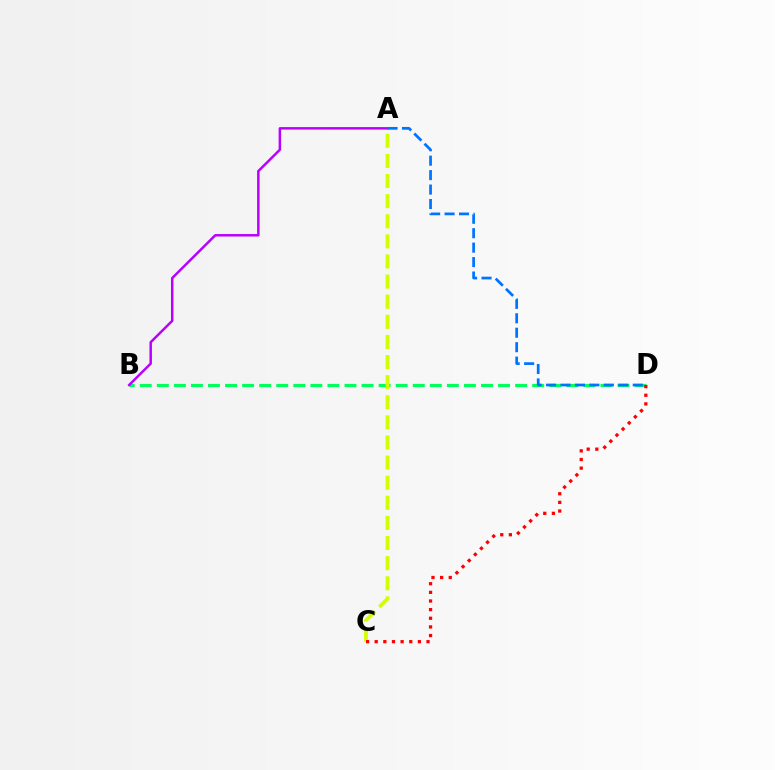{('B', 'D'): [{'color': '#00ff5c', 'line_style': 'dashed', 'thickness': 2.32}], ('A', 'B'): [{'color': '#b900ff', 'line_style': 'solid', 'thickness': 1.79}], ('A', 'D'): [{'color': '#0074ff', 'line_style': 'dashed', 'thickness': 1.96}], ('A', 'C'): [{'color': '#d1ff00', 'line_style': 'dashed', 'thickness': 2.73}], ('C', 'D'): [{'color': '#ff0000', 'line_style': 'dotted', 'thickness': 2.35}]}